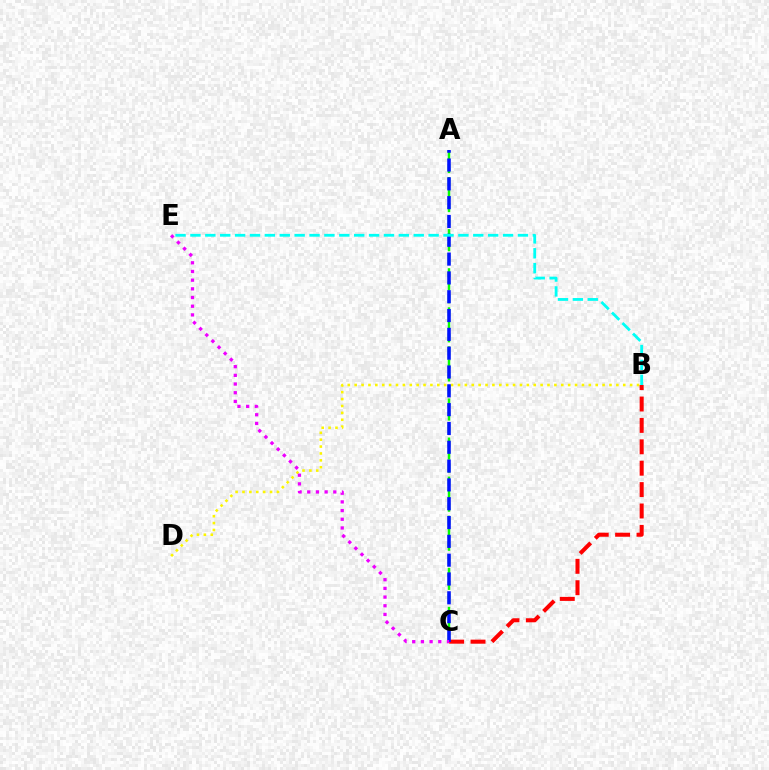{('B', 'D'): [{'color': '#fcf500', 'line_style': 'dotted', 'thickness': 1.87}], ('A', 'C'): [{'color': '#08ff00', 'line_style': 'dashed', 'thickness': 1.77}, {'color': '#0010ff', 'line_style': 'dashed', 'thickness': 2.56}], ('B', 'C'): [{'color': '#ff0000', 'line_style': 'dashed', 'thickness': 2.91}], ('C', 'E'): [{'color': '#ee00ff', 'line_style': 'dotted', 'thickness': 2.36}], ('B', 'E'): [{'color': '#00fff6', 'line_style': 'dashed', 'thickness': 2.02}]}